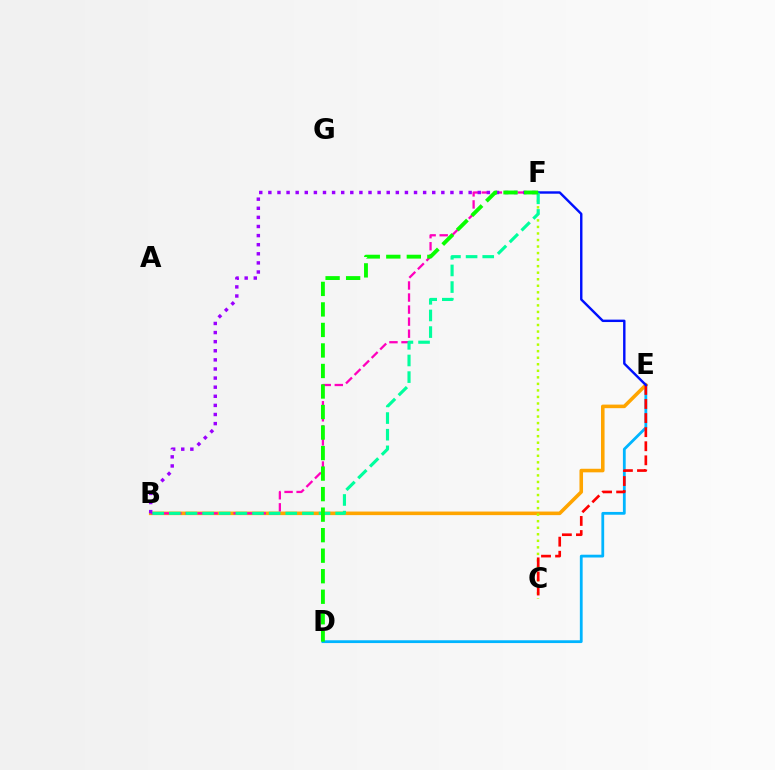{('D', 'E'): [{'color': '#00b5ff', 'line_style': 'solid', 'thickness': 2.01}], ('B', 'E'): [{'color': '#ffa500', 'line_style': 'solid', 'thickness': 2.57}], ('C', 'F'): [{'color': '#b3ff00', 'line_style': 'dotted', 'thickness': 1.78}], ('B', 'F'): [{'color': '#ff00bd', 'line_style': 'dashed', 'thickness': 1.64}, {'color': '#9b00ff', 'line_style': 'dotted', 'thickness': 2.47}, {'color': '#00ff9d', 'line_style': 'dashed', 'thickness': 2.26}], ('C', 'E'): [{'color': '#ff0000', 'line_style': 'dashed', 'thickness': 1.91}], ('E', 'F'): [{'color': '#0010ff', 'line_style': 'solid', 'thickness': 1.74}], ('D', 'F'): [{'color': '#08ff00', 'line_style': 'dashed', 'thickness': 2.79}]}